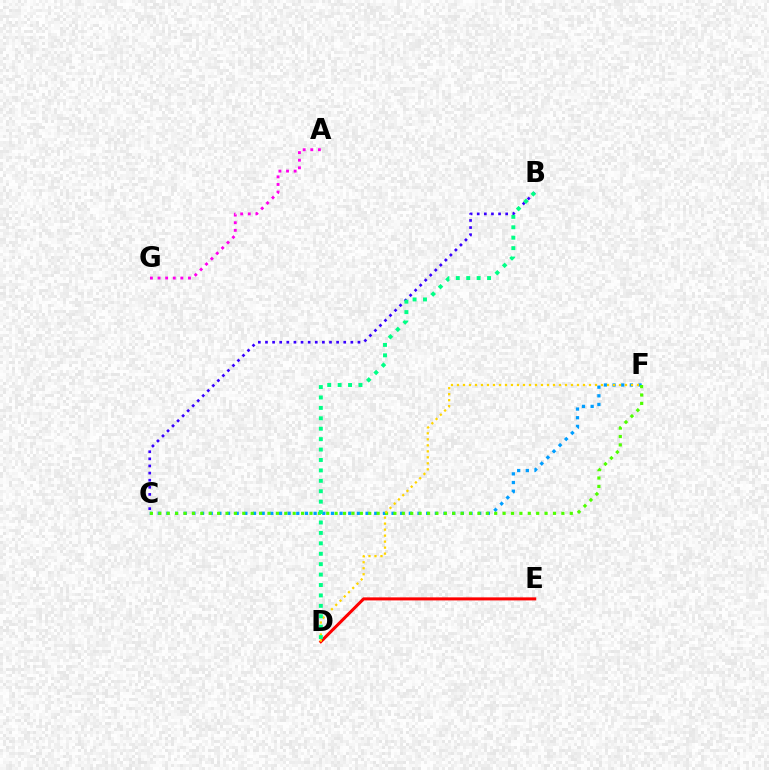{('A', 'G'): [{'color': '#ff00ed', 'line_style': 'dotted', 'thickness': 2.07}], ('C', 'F'): [{'color': '#009eff', 'line_style': 'dotted', 'thickness': 2.35}, {'color': '#4fff00', 'line_style': 'dotted', 'thickness': 2.28}], ('D', 'E'): [{'color': '#ff0000', 'line_style': 'solid', 'thickness': 2.19}], ('B', 'C'): [{'color': '#3700ff', 'line_style': 'dotted', 'thickness': 1.93}], ('D', 'F'): [{'color': '#ffd500', 'line_style': 'dotted', 'thickness': 1.63}], ('B', 'D'): [{'color': '#00ff86', 'line_style': 'dotted', 'thickness': 2.83}]}